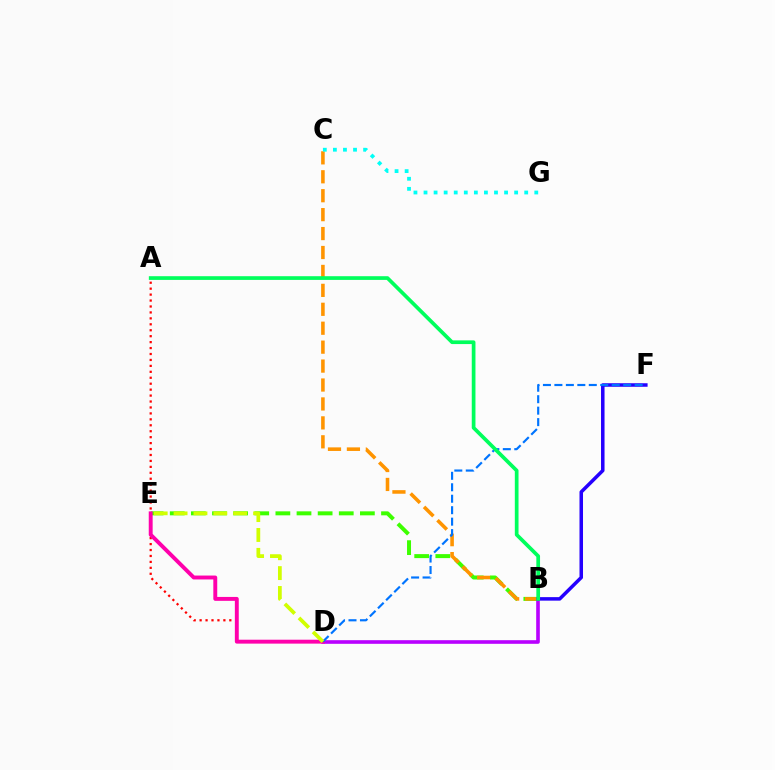{('B', 'E'): [{'color': '#3dff00', 'line_style': 'dashed', 'thickness': 2.87}], ('B', 'D'): [{'color': '#b900ff', 'line_style': 'solid', 'thickness': 2.61}], ('B', 'C'): [{'color': '#ff9400', 'line_style': 'dashed', 'thickness': 2.57}], ('A', 'D'): [{'color': '#ff0000', 'line_style': 'dotted', 'thickness': 1.61}], ('B', 'F'): [{'color': '#2500ff', 'line_style': 'solid', 'thickness': 2.53}], ('D', 'E'): [{'color': '#ff00ac', 'line_style': 'solid', 'thickness': 2.81}, {'color': '#d1ff00', 'line_style': 'dashed', 'thickness': 2.7}], ('C', 'G'): [{'color': '#00fff6', 'line_style': 'dotted', 'thickness': 2.74}], ('D', 'F'): [{'color': '#0074ff', 'line_style': 'dashed', 'thickness': 1.56}], ('A', 'B'): [{'color': '#00ff5c', 'line_style': 'solid', 'thickness': 2.67}]}